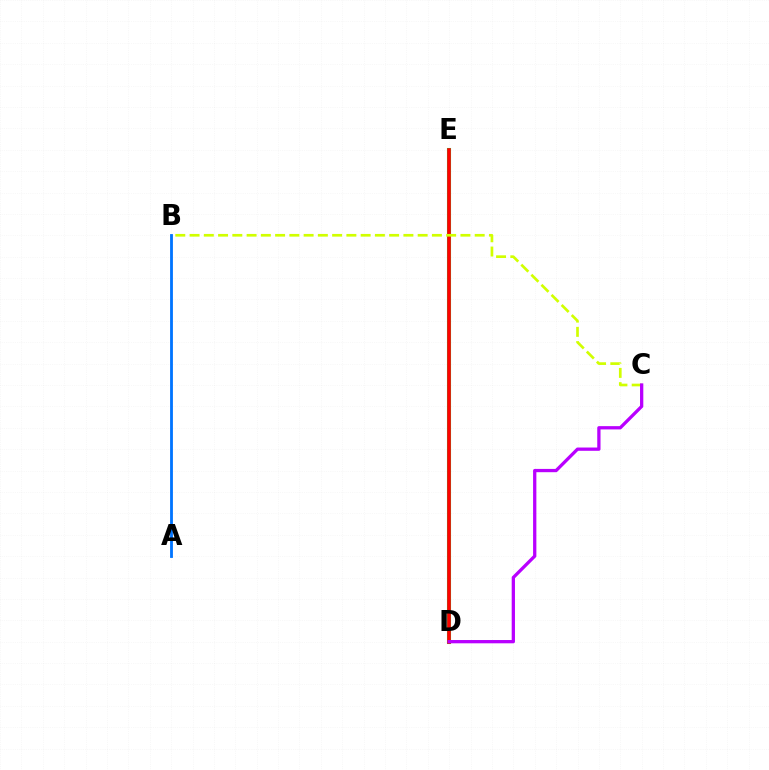{('D', 'E'): [{'color': '#00ff5c', 'line_style': 'solid', 'thickness': 2.94}, {'color': '#ff0000', 'line_style': 'solid', 'thickness': 2.61}], ('A', 'B'): [{'color': '#0074ff', 'line_style': 'solid', 'thickness': 2.03}], ('B', 'C'): [{'color': '#d1ff00', 'line_style': 'dashed', 'thickness': 1.94}], ('C', 'D'): [{'color': '#b900ff', 'line_style': 'solid', 'thickness': 2.36}]}